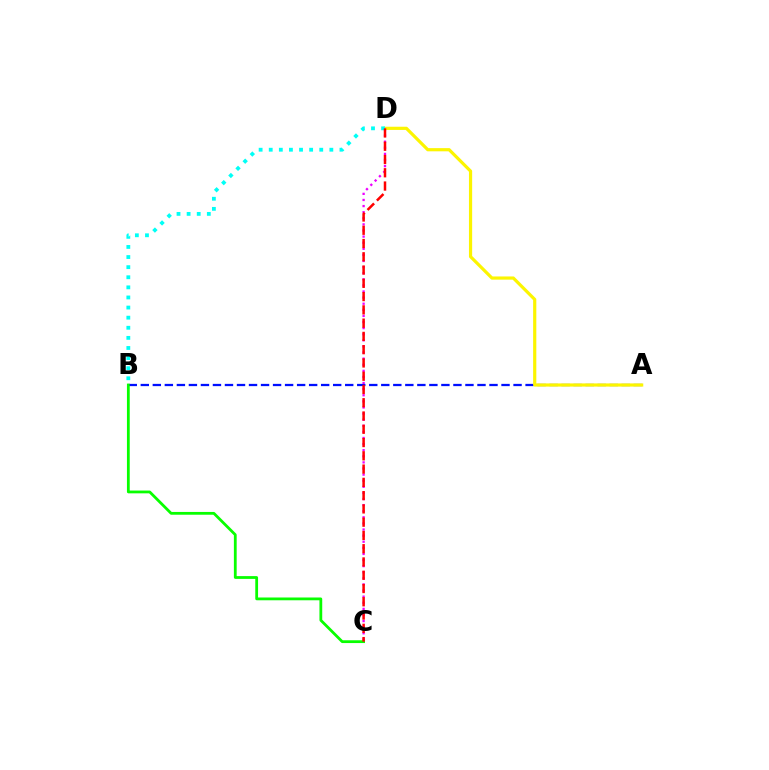{('C', 'D'): [{'color': '#ee00ff', 'line_style': 'dotted', 'thickness': 1.66}, {'color': '#ff0000', 'line_style': 'dashed', 'thickness': 1.8}], ('A', 'B'): [{'color': '#0010ff', 'line_style': 'dashed', 'thickness': 1.63}], ('A', 'D'): [{'color': '#fcf500', 'line_style': 'solid', 'thickness': 2.3}], ('B', 'C'): [{'color': '#08ff00', 'line_style': 'solid', 'thickness': 2.01}], ('B', 'D'): [{'color': '#00fff6', 'line_style': 'dotted', 'thickness': 2.74}]}